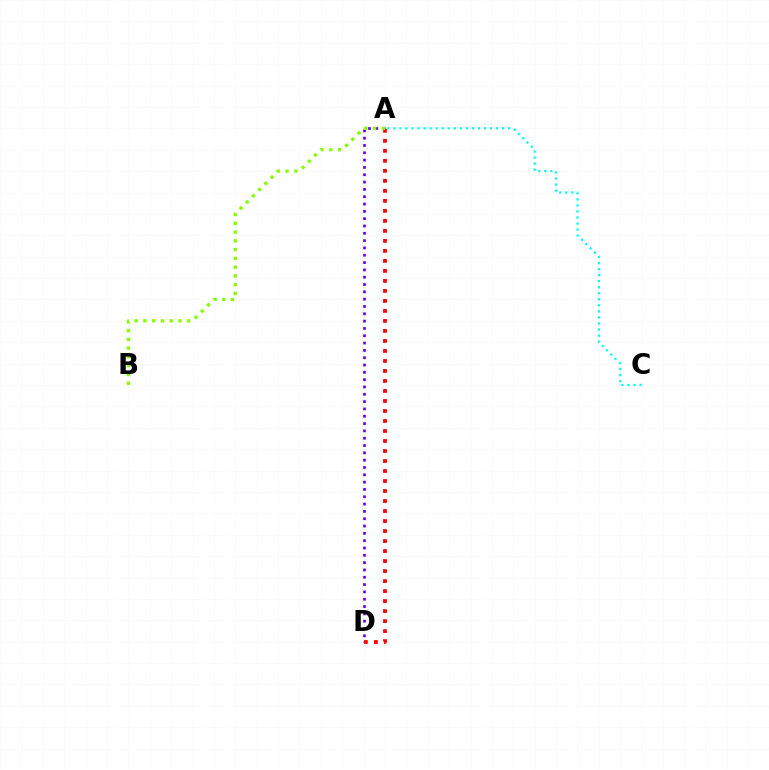{('A', 'D'): [{'color': '#7200ff', 'line_style': 'dotted', 'thickness': 1.99}, {'color': '#ff0000', 'line_style': 'dotted', 'thickness': 2.72}], ('A', 'C'): [{'color': '#00fff6', 'line_style': 'dotted', 'thickness': 1.64}], ('A', 'B'): [{'color': '#84ff00', 'line_style': 'dotted', 'thickness': 2.38}]}